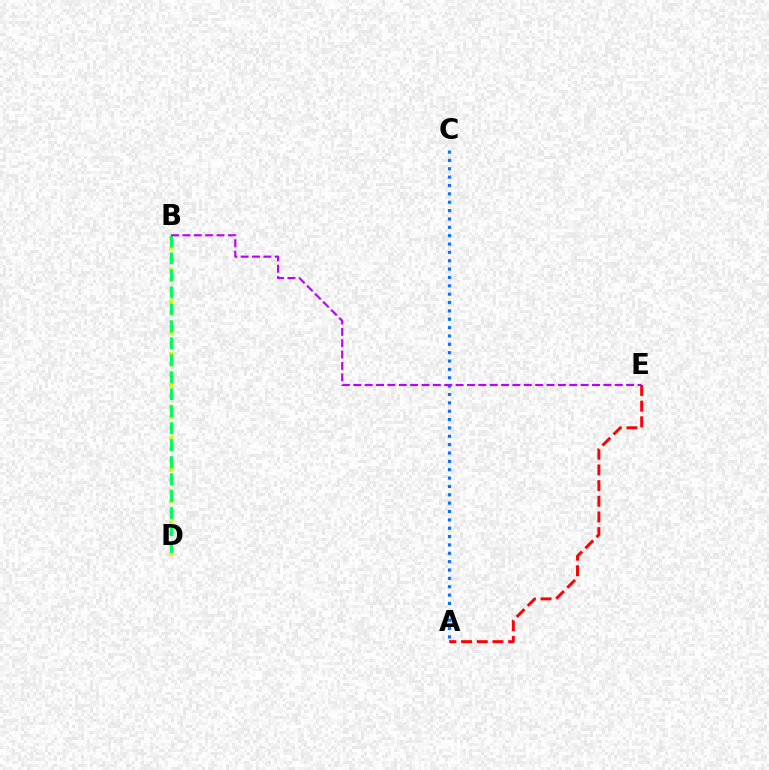{('B', 'D'): [{'color': '#d1ff00', 'line_style': 'dotted', 'thickness': 2.86}, {'color': '#00ff5c', 'line_style': 'dashed', 'thickness': 2.31}], ('A', 'C'): [{'color': '#0074ff', 'line_style': 'dotted', 'thickness': 2.27}], ('B', 'E'): [{'color': '#b900ff', 'line_style': 'dashed', 'thickness': 1.54}], ('A', 'E'): [{'color': '#ff0000', 'line_style': 'dashed', 'thickness': 2.13}]}